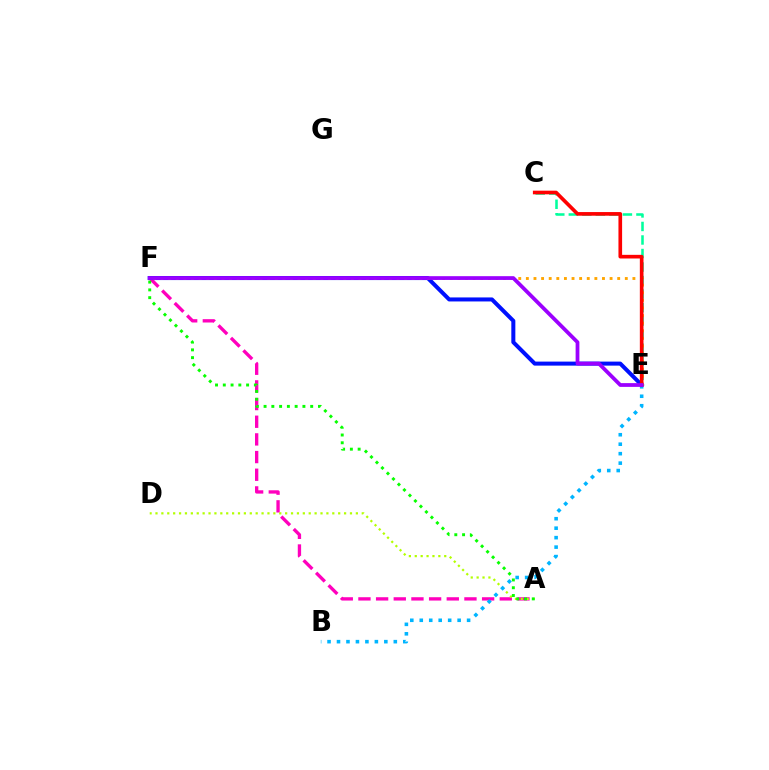{('A', 'F'): [{'color': '#ff00bd', 'line_style': 'dashed', 'thickness': 2.4}, {'color': '#08ff00', 'line_style': 'dotted', 'thickness': 2.11}], ('A', 'D'): [{'color': '#b3ff00', 'line_style': 'dotted', 'thickness': 1.6}], ('E', 'F'): [{'color': '#0010ff', 'line_style': 'solid', 'thickness': 2.89}, {'color': '#ffa500', 'line_style': 'dotted', 'thickness': 2.07}, {'color': '#9b00ff', 'line_style': 'solid', 'thickness': 2.71}], ('C', 'E'): [{'color': '#00ff9d', 'line_style': 'dashed', 'thickness': 1.84}, {'color': '#ff0000', 'line_style': 'solid', 'thickness': 2.63}], ('B', 'E'): [{'color': '#00b5ff', 'line_style': 'dotted', 'thickness': 2.57}]}